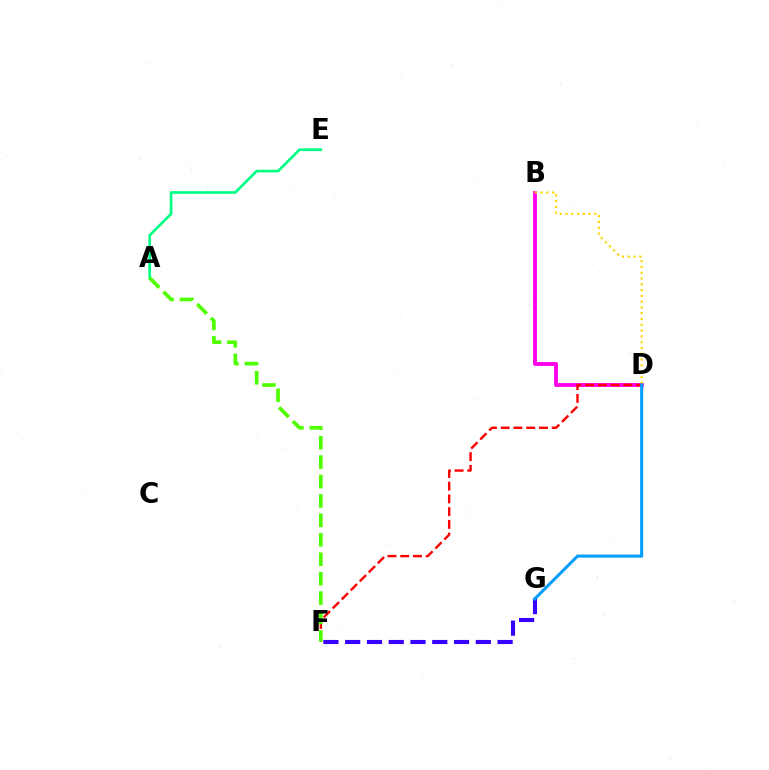{('A', 'E'): [{'color': '#00ff86', 'line_style': 'solid', 'thickness': 1.94}], ('B', 'D'): [{'color': '#ff00ed', 'line_style': 'solid', 'thickness': 2.78}, {'color': '#ffd500', 'line_style': 'dotted', 'thickness': 1.57}], ('F', 'G'): [{'color': '#3700ff', 'line_style': 'dashed', 'thickness': 2.96}], ('D', 'F'): [{'color': '#ff0000', 'line_style': 'dashed', 'thickness': 1.73}], ('A', 'F'): [{'color': '#4fff00', 'line_style': 'dashed', 'thickness': 2.64}], ('D', 'G'): [{'color': '#009eff', 'line_style': 'solid', 'thickness': 2.22}]}